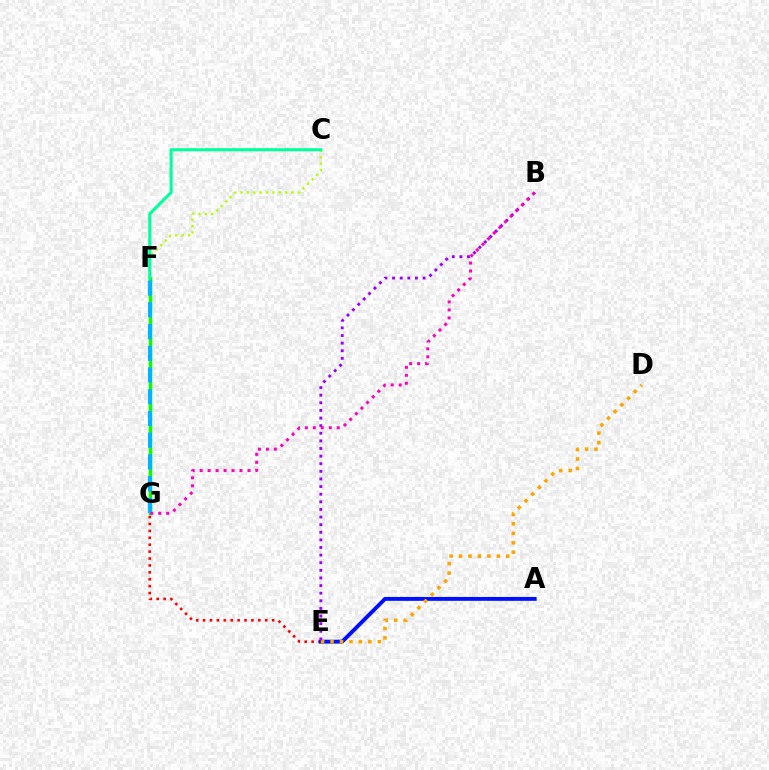{('E', 'G'): [{'color': '#ff0000', 'line_style': 'dotted', 'thickness': 1.88}], ('C', 'F'): [{'color': '#b3ff00', 'line_style': 'dotted', 'thickness': 1.73}, {'color': '#00ff9d', 'line_style': 'solid', 'thickness': 2.19}], ('A', 'E'): [{'color': '#0010ff', 'line_style': 'solid', 'thickness': 2.8}], ('F', 'G'): [{'color': '#08ff00', 'line_style': 'solid', 'thickness': 2.49}, {'color': '#00b5ff', 'line_style': 'dashed', 'thickness': 2.95}], ('D', 'E'): [{'color': '#ffa500', 'line_style': 'dotted', 'thickness': 2.57}], ('B', 'E'): [{'color': '#9b00ff', 'line_style': 'dotted', 'thickness': 2.07}], ('B', 'G'): [{'color': '#ff00bd', 'line_style': 'dotted', 'thickness': 2.16}]}